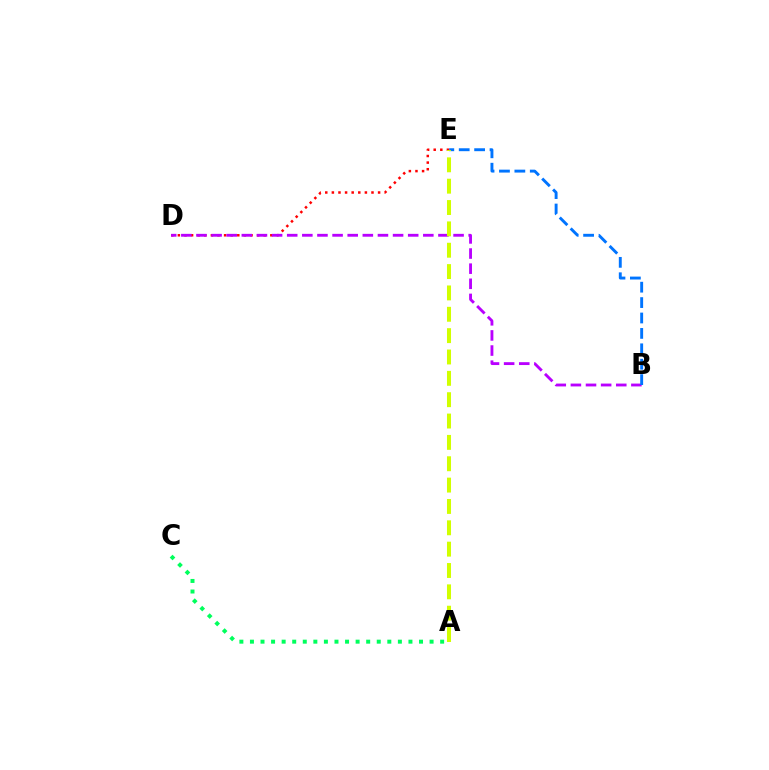{('D', 'E'): [{'color': '#ff0000', 'line_style': 'dotted', 'thickness': 1.79}], ('A', 'C'): [{'color': '#00ff5c', 'line_style': 'dotted', 'thickness': 2.87}], ('B', 'D'): [{'color': '#b900ff', 'line_style': 'dashed', 'thickness': 2.05}], ('B', 'E'): [{'color': '#0074ff', 'line_style': 'dashed', 'thickness': 2.09}], ('A', 'E'): [{'color': '#d1ff00', 'line_style': 'dashed', 'thickness': 2.9}]}